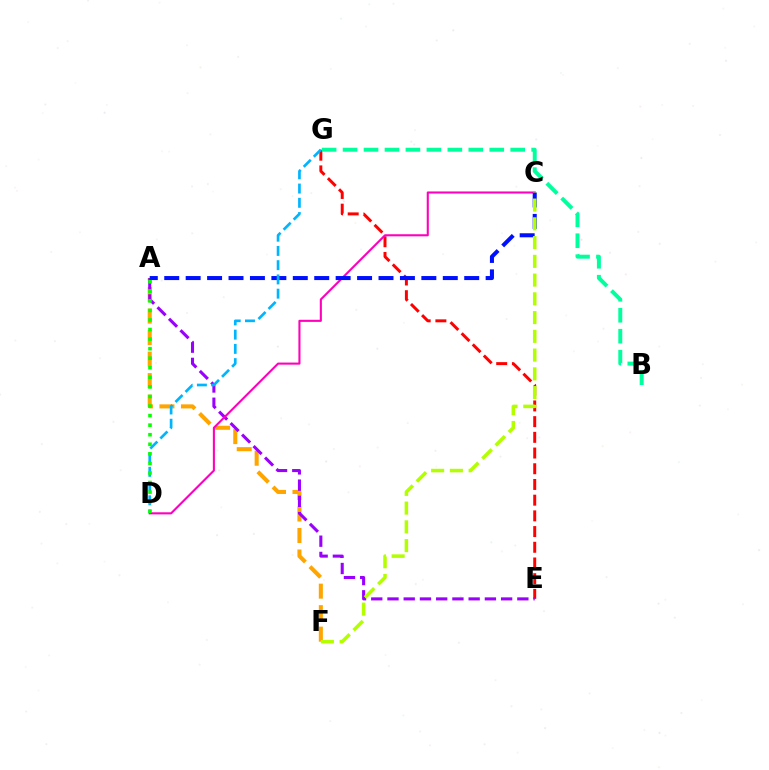{('E', 'G'): [{'color': '#ff0000', 'line_style': 'dashed', 'thickness': 2.13}], ('A', 'F'): [{'color': '#ffa500', 'line_style': 'dashed', 'thickness': 2.92}], ('A', 'E'): [{'color': '#9b00ff', 'line_style': 'dashed', 'thickness': 2.21}], ('B', 'G'): [{'color': '#00ff9d', 'line_style': 'dashed', 'thickness': 2.85}], ('C', 'D'): [{'color': '#ff00bd', 'line_style': 'solid', 'thickness': 1.51}], ('A', 'C'): [{'color': '#0010ff', 'line_style': 'dashed', 'thickness': 2.91}], ('C', 'F'): [{'color': '#b3ff00', 'line_style': 'dashed', 'thickness': 2.55}], ('D', 'G'): [{'color': '#00b5ff', 'line_style': 'dashed', 'thickness': 1.94}], ('A', 'D'): [{'color': '#08ff00', 'line_style': 'dotted', 'thickness': 2.6}]}